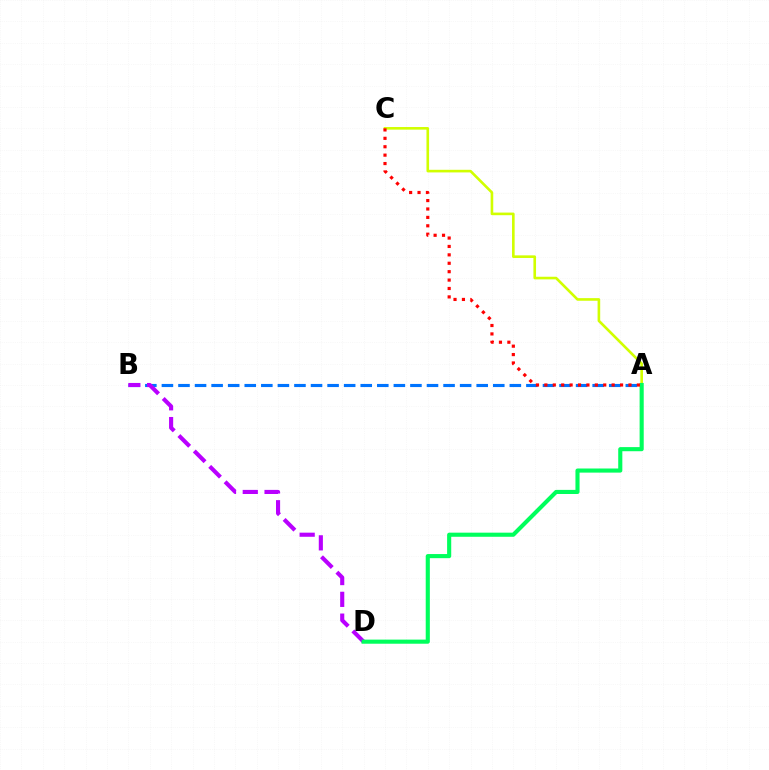{('A', 'B'): [{'color': '#0074ff', 'line_style': 'dashed', 'thickness': 2.25}], ('A', 'C'): [{'color': '#d1ff00', 'line_style': 'solid', 'thickness': 1.89}, {'color': '#ff0000', 'line_style': 'dotted', 'thickness': 2.28}], ('B', 'D'): [{'color': '#b900ff', 'line_style': 'dashed', 'thickness': 2.96}], ('A', 'D'): [{'color': '#00ff5c', 'line_style': 'solid', 'thickness': 2.96}]}